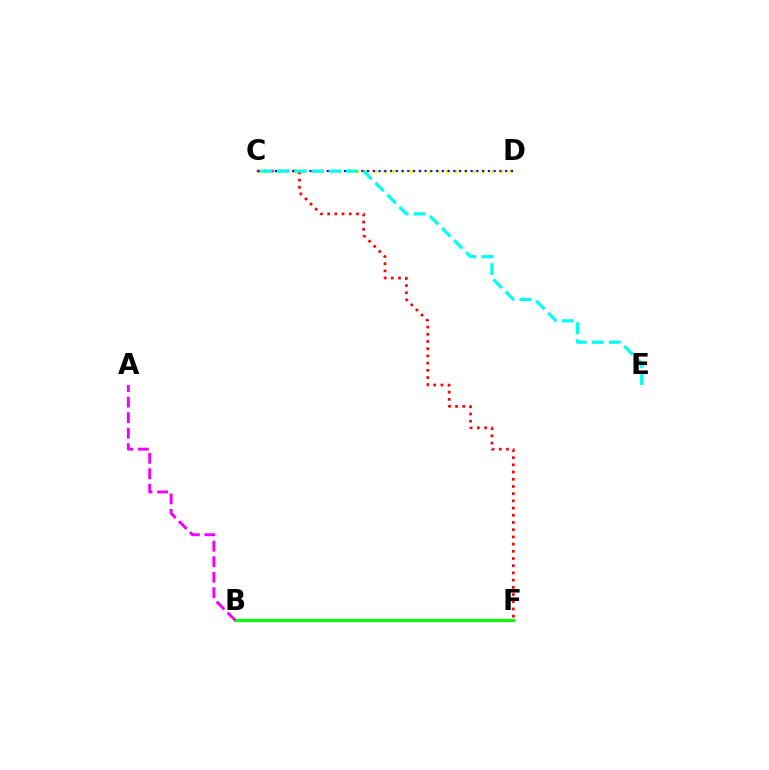{('C', 'F'): [{'color': '#ff0000', 'line_style': 'dotted', 'thickness': 1.96}], ('B', 'F'): [{'color': '#08ff00', 'line_style': 'solid', 'thickness': 2.24}], ('A', 'B'): [{'color': '#ee00ff', 'line_style': 'dashed', 'thickness': 2.11}], ('C', 'D'): [{'color': '#fcf500', 'line_style': 'dotted', 'thickness': 2.44}, {'color': '#0010ff', 'line_style': 'dotted', 'thickness': 1.56}], ('C', 'E'): [{'color': '#00fff6', 'line_style': 'dashed', 'thickness': 2.32}]}